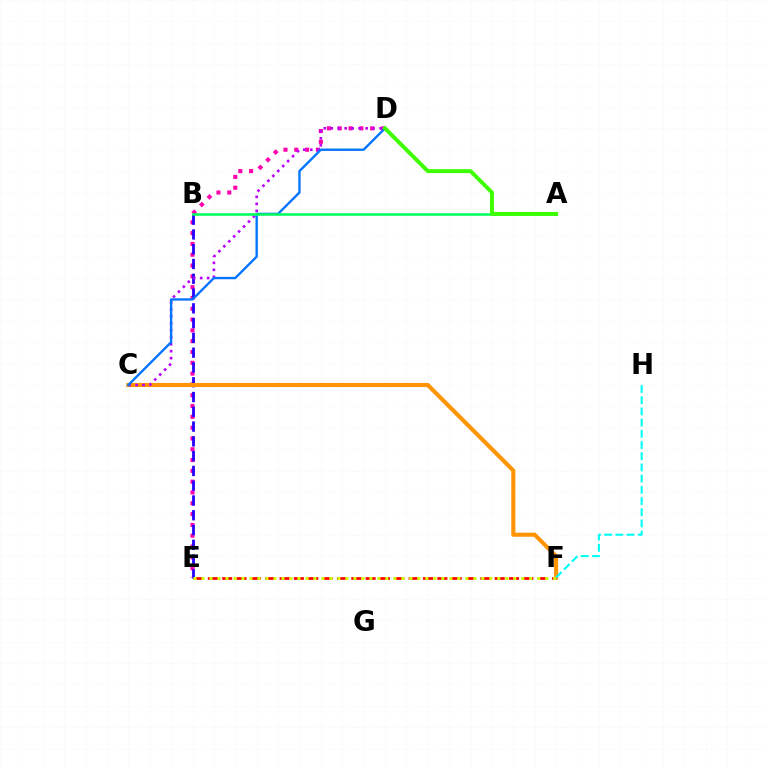{('D', 'E'): [{'color': '#ff00ac', 'line_style': 'dotted', 'thickness': 2.94}], ('B', 'E'): [{'color': '#2500ff', 'line_style': 'dashed', 'thickness': 2.01}], ('C', 'F'): [{'color': '#ff9400', 'line_style': 'solid', 'thickness': 2.94}], ('C', 'D'): [{'color': '#b900ff', 'line_style': 'dotted', 'thickness': 1.89}, {'color': '#0074ff', 'line_style': 'solid', 'thickness': 1.69}], ('E', 'F'): [{'color': '#ff0000', 'line_style': 'dashed', 'thickness': 1.95}, {'color': '#d1ff00', 'line_style': 'dotted', 'thickness': 2.17}], ('A', 'B'): [{'color': '#00ff5c', 'line_style': 'solid', 'thickness': 1.84}], ('F', 'H'): [{'color': '#00fff6', 'line_style': 'dashed', 'thickness': 1.52}], ('A', 'D'): [{'color': '#3dff00', 'line_style': 'solid', 'thickness': 2.82}]}